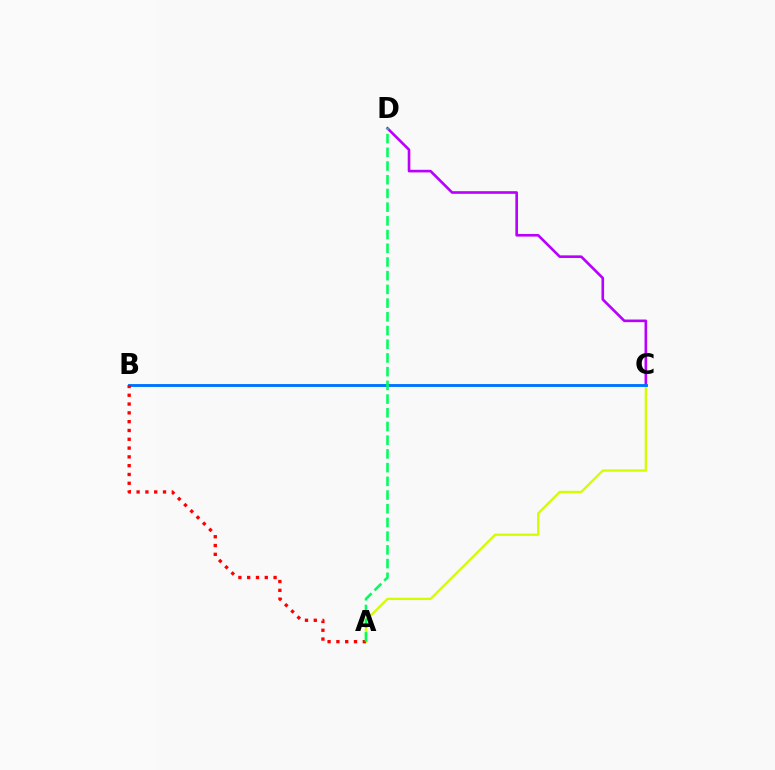{('A', 'C'): [{'color': '#d1ff00', 'line_style': 'solid', 'thickness': 1.65}], ('C', 'D'): [{'color': '#b900ff', 'line_style': 'solid', 'thickness': 1.89}], ('B', 'C'): [{'color': '#0074ff', 'line_style': 'solid', 'thickness': 2.08}], ('A', 'B'): [{'color': '#ff0000', 'line_style': 'dotted', 'thickness': 2.39}], ('A', 'D'): [{'color': '#00ff5c', 'line_style': 'dashed', 'thickness': 1.86}]}